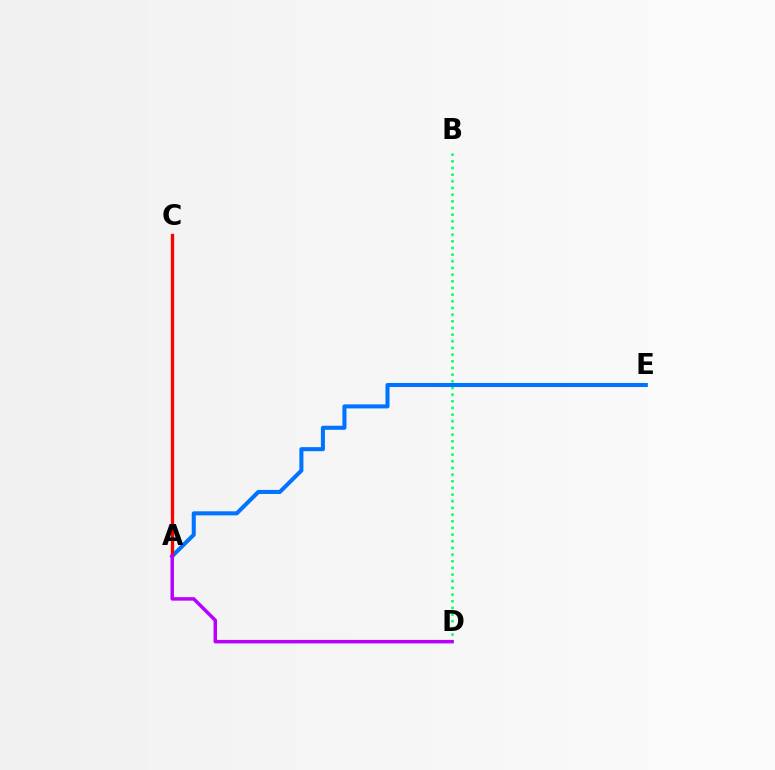{('A', 'C'): [{'color': '#d1ff00', 'line_style': 'solid', 'thickness': 1.94}, {'color': '#ff0000', 'line_style': 'solid', 'thickness': 2.38}], ('B', 'D'): [{'color': '#00ff5c', 'line_style': 'dotted', 'thickness': 1.81}], ('A', 'E'): [{'color': '#0074ff', 'line_style': 'solid', 'thickness': 2.92}], ('A', 'D'): [{'color': '#b900ff', 'line_style': 'solid', 'thickness': 2.51}]}